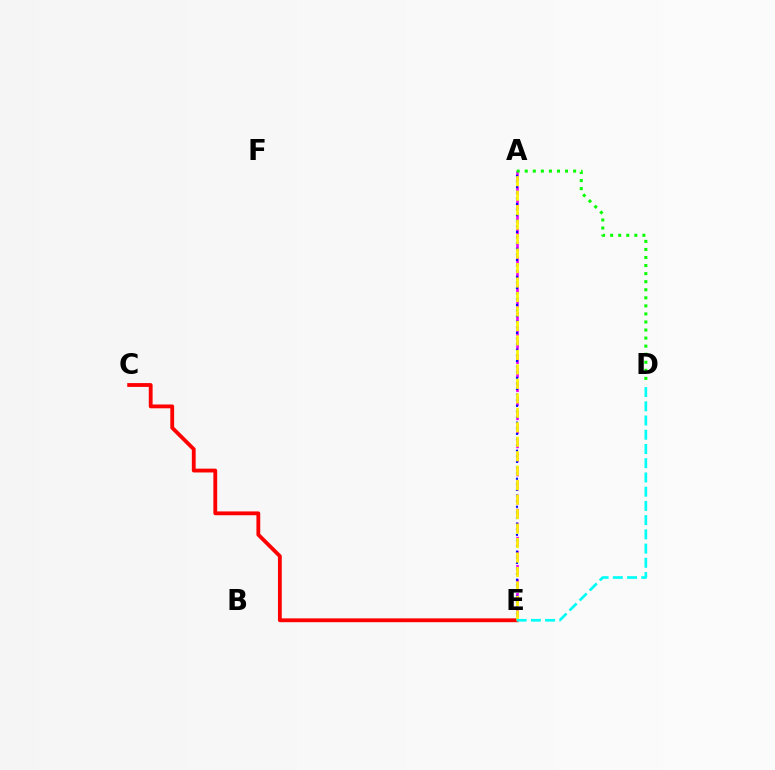{('A', 'E'): [{'color': '#ee00ff', 'line_style': 'dashed', 'thickness': 1.91}, {'color': '#0010ff', 'line_style': 'dotted', 'thickness': 1.52}, {'color': '#fcf500', 'line_style': 'dashed', 'thickness': 1.97}], ('C', 'E'): [{'color': '#ff0000', 'line_style': 'solid', 'thickness': 2.75}], ('D', 'E'): [{'color': '#00fff6', 'line_style': 'dashed', 'thickness': 1.93}], ('A', 'D'): [{'color': '#08ff00', 'line_style': 'dotted', 'thickness': 2.19}]}